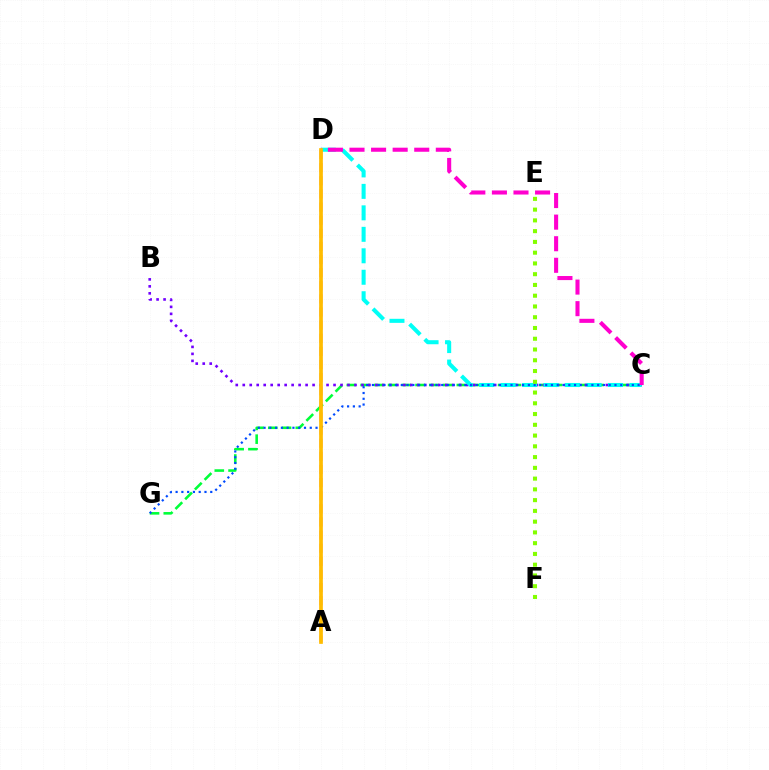{('C', 'G'): [{'color': '#00ff39', 'line_style': 'dashed', 'thickness': 1.87}, {'color': '#004bff', 'line_style': 'dotted', 'thickness': 1.57}], ('B', 'C'): [{'color': '#7200ff', 'line_style': 'dotted', 'thickness': 1.9}], ('C', 'D'): [{'color': '#00fff6', 'line_style': 'dashed', 'thickness': 2.92}, {'color': '#ff00cf', 'line_style': 'dashed', 'thickness': 2.93}], ('E', 'F'): [{'color': '#84ff00', 'line_style': 'dotted', 'thickness': 2.92}], ('A', 'D'): [{'color': '#ff0000', 'line_style': 'dashed', 'thickness': 1.78}, {'color': '#ffbd00', 'line_style': 'solid', 'thickness': 2.66}]}